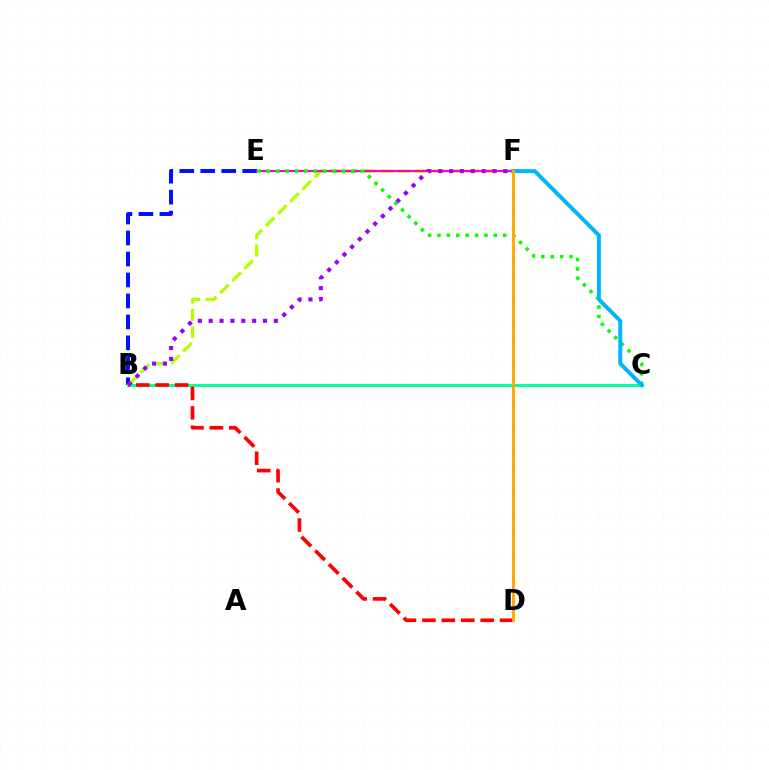{('B', 'E'): [{'color': '#0010ff', 'line_style': 'dashed', 'thickness': 2.85}], ('B', 'C'): [{'color': '#00ff9d', 'line_style': 'solid', 'thickness': 2.09}], ('B', 'F'): [{'color': '#b3ff00', 'line_style': 'dashed', 'thickness': 2.34}, {'color': '#9b00ff', 'line_style': 'dotted', 'thickness': 2.95}], ('E', 'F'): [{'color': '#ff00bd', 'line_style': 'solid', 'thickness': 1.57}], ('B', 'D'): [{'color': '#ff0000', 'line_style': 'dashed', 'thickness': 2.64}], ('C', 'E'): [{'color': '#08ff00', 'line_style': 'dotted', 'thickness': 2.55}], ('C', 'F'): [{'color': '#00b5ff', 'line_style': 'solid', 'thickness': 2.86}], ('D', 'F'): [{'color': '#ffa500', 'line_style': 'solid', 'thickness': 2.05}]}